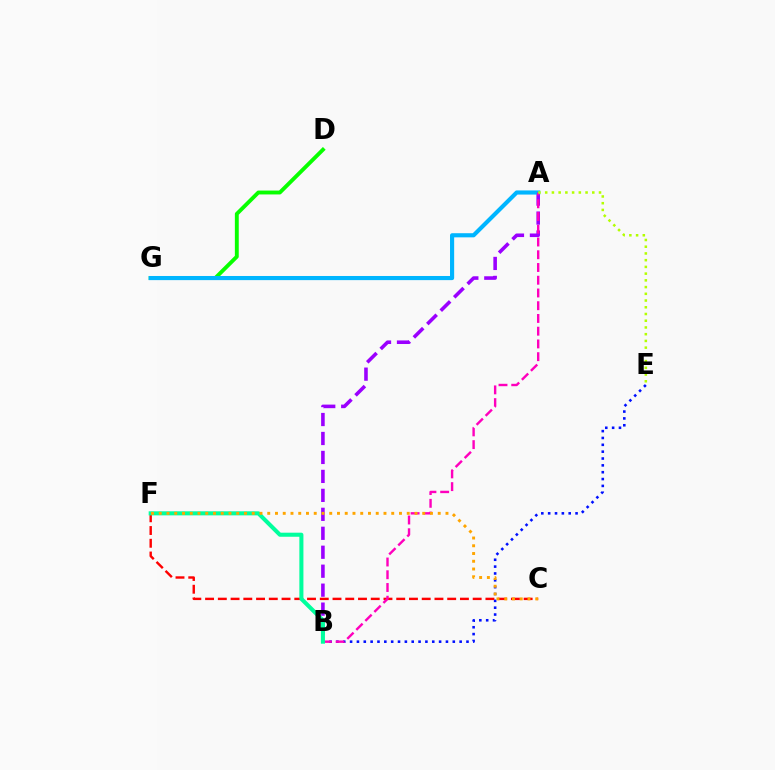{('B', 'E'): [{'color': '#0010ff', 'line_style': 'dotted', 'thickness': 1.86}], ('A', 'B'): [{'color': '#9b00ff', 'line_style': 'dashed', 'thickness': 2.58}, {'color': '#ff00bd', 'line_style': 'dashed', 'thickness': 1.73}], ('D', 'G'): [{'color': '#08ff00', 'line_style': 'solid', 'thickness': 2.8}], ('C', 'F'): [{'color': '#ff0000', 'line_style': 'dashed', 'thickness': 1.73}, {'color': '#ffa500', 'line_style': 'dotted', 'thickness': 2.11}], ('A', 'G'): [{'color': '#00b5ff', 'line_style': 'solid', 'thickness': 2.98}], ('B', 'F'): [{'color': '#00ff9d', 'line_style': 'solid', 'thickness': 2.92}], ('A', 'E'): [{'color': '#b3ff00', 'line_style': 'dotted', 'thickness': 1.83}]}